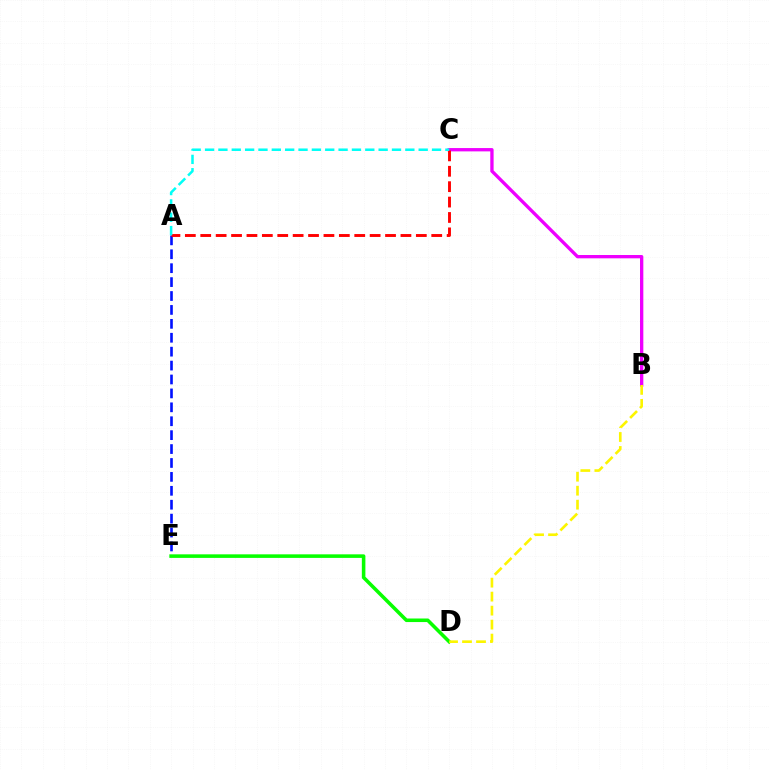{('A', 'E'): [{'color': '#0010ff', 'line_style': 'dashed', 'thickness': 1.89}], ('B', 'C'): [{'color': '#ee00ff', 'line_style': 'solid', 'thickness': 2.39}], ('D', 'E'): [{'color': '#08ff00', 'line_style': 'solid', 'thickness': 2.56}], ('A', 'C'): [{'color': '#ff0000', 'line_style': 'dashed', 'thickness': 2.09}, {'color': '#00fff6', 'line_style': 'dashed', 'thickness': 1.81}], ('B', 'D'): [{'color': '#fcf500', 'line_style': 'dashed', 'thickness': 1.9}]}